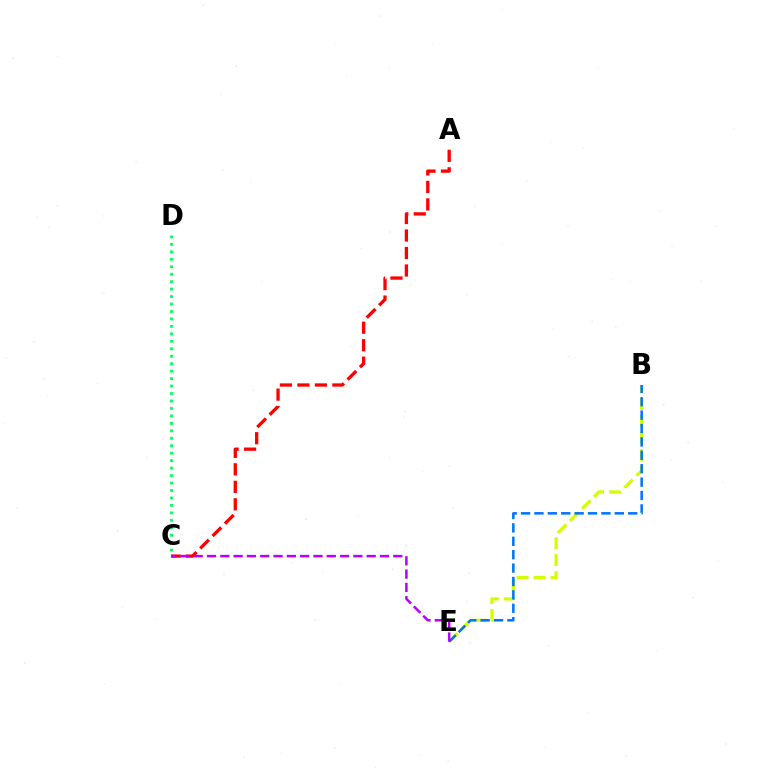{('C', 'D'): [{'color': '#00ff5c', 'line_style': 'dotted', 'thickness': 2.03}], ('A', 'C'): [{'color': '#ff0000', 'line_style': 'dashed', 'thickness': 2.38}], ('B', 'E'): [{'color': '#d1ff00', 'line_style': 'dashed', 'thickness': 2.31}, {'color': '#0074ff', 'line_style': 'dashed', 'thickness': 1.82}], ('C', 'E'): [{'color': '#b900ff', 'line_style': 'dashed', 'thickness': 1.81}]}